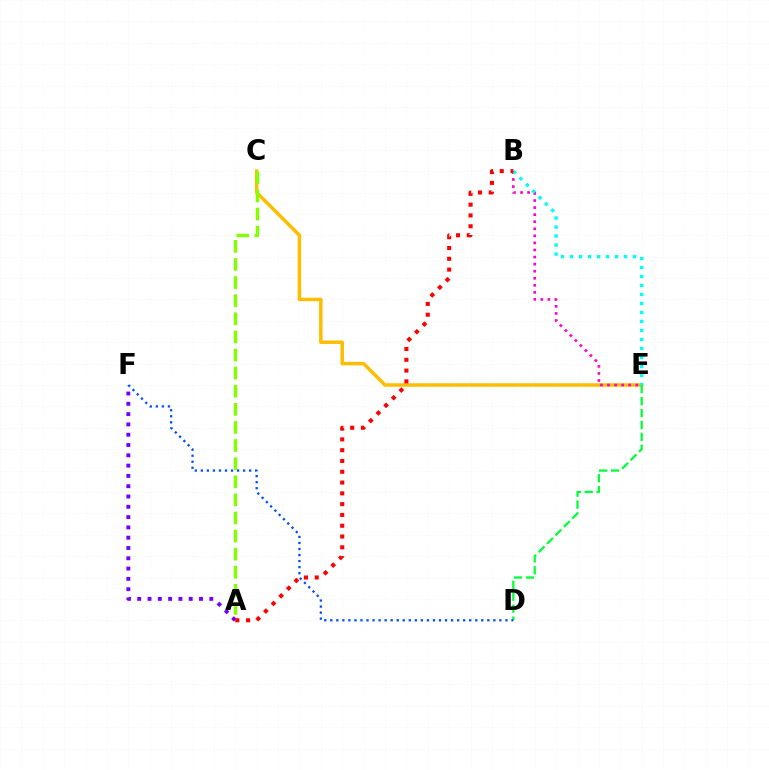{('C', 'E'): [{'color': '#ffbd00', 'line_style': 'solid', 'thickness': 2.51}], ('B', 'E'): [{'color': '#ff00cf', 'line_style': 'dotted', 'thickness': 1.92}, {'color': '#00fff6', 'line_style': 'dotted', 'thickness': 2.44}], ('A', 'C'): [{'color': '#84ff00', 'line_style': 'dashed', 'thickness': 2.46}], ('D', 'E'): [{'color': '#00ff39', 'line_style': 'dashed', 'thickness': 1.62}], ('D', 'F'): [{'color': '#004bff', 'line_style': 'dotted', 'thickness': 1.64}], ('A', 'F'): [{'color': '#7200ff', 'line_style': 'dotted', 'thickness': 2.8}], ('A', 'B'): [{'color': '#ff0000', 'line_style': 'dotted', 'thickness': 2.93}]}